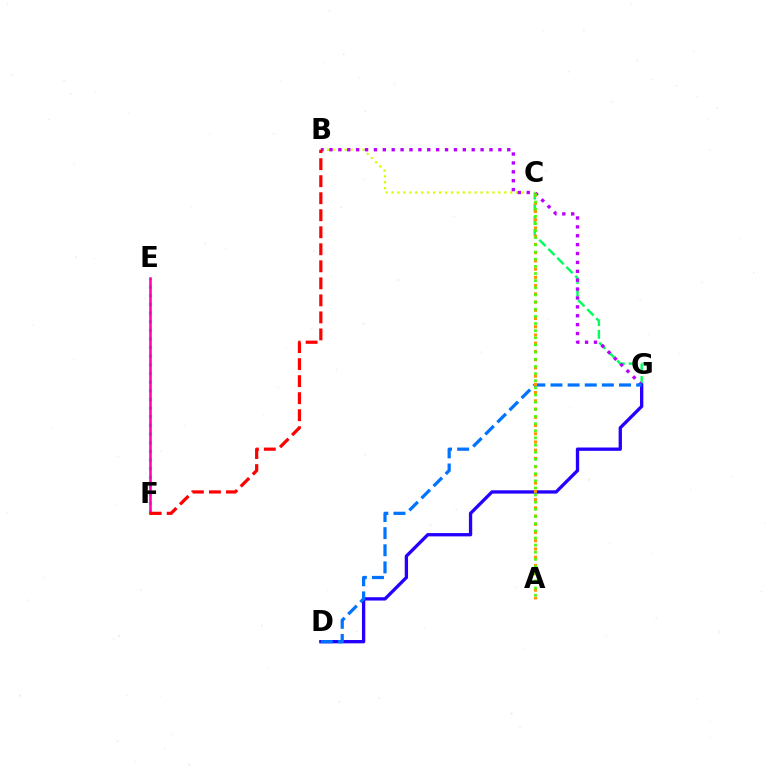{('B', 'C'): [{'color': '#d1ff00', 'line_style': 'dotted', 'thickness': 1.61}], ('C', 'G'): [{'color': '#00ff5c', 'line_style': 'dashed', 'thickness': 1.73}], ('B', 'G'): [{'color': '#b900ff', 'line_style': 'dotted', 'thickness': 2.42}], ('D', 'G'): [{'color': '#2500ff', 'line_style': 'solid', 'thickness': 2.38}, {'color': '#0074ff', 'line_style': 'dashed', 'thickness': 2.33}], ('E', 'F'): [{'color': '#00fff6', 'line_style': 'dotted', 'thickness': 2.35}, {'color': '#ff00ac', 'line_style': 'solid', 'thickness': 1.82}], ('A', 'C'): [{'color': '#ff9400', 'line_style': 'dotted', 'thickness': 2.24}, {'color': '#3dff00', 'line_style': 'dotted', 'thickness': 1.94}], ('B', 'F'): [{'color': '#ff0000', 'line_style': 'dashed', 'thickness': 2.31}]}